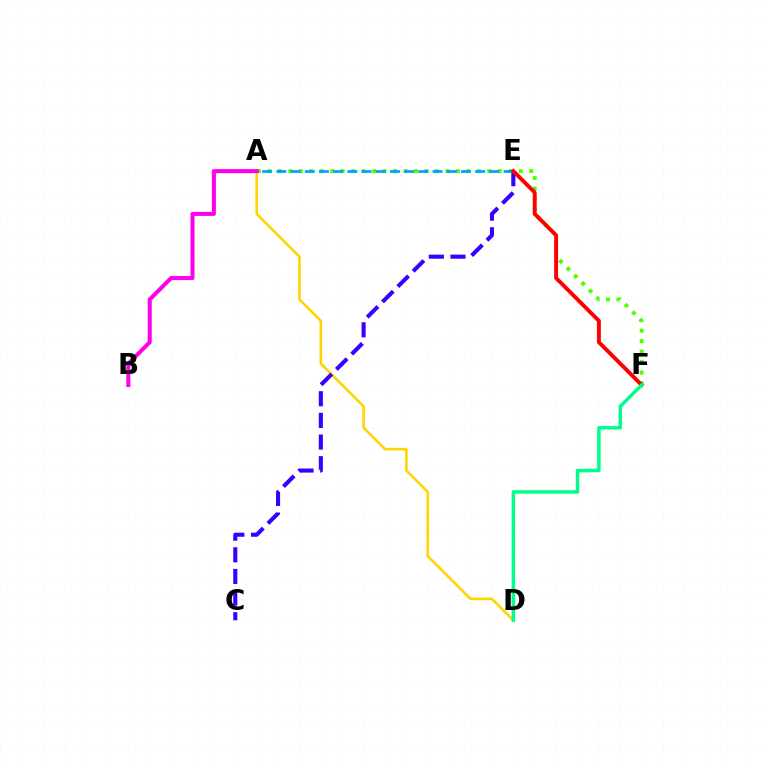{('A', 'D'): [{'color': '#ffd500', 'line_style': 'solid', 'thickness': 1.88}], ('C', 'E'): [{'color': '#3700ff', 'line_style': 'dashed', 'thickness': 2.94}], ('A', 'F'): [{'color': '#4fff00', 'line_style': 'dotted', 'thickness': 2.85}], ('A', 'E'): [{'color': '#009eff', 'line_style': 'dashed', 'thickness': 1.93}], ('A', 'B'): [{'color': '#ff00ed', 'line_style': 'solid', 'thickness': 2.91}], ('E', 'F'): [{'color': '#ff0000', 'line_style': 'solid', 'thickness': 2.82}], ('D', 'F'): [{'color': '#00ff86', 'line_style': 'solid', 'thickness': 2.49}]}